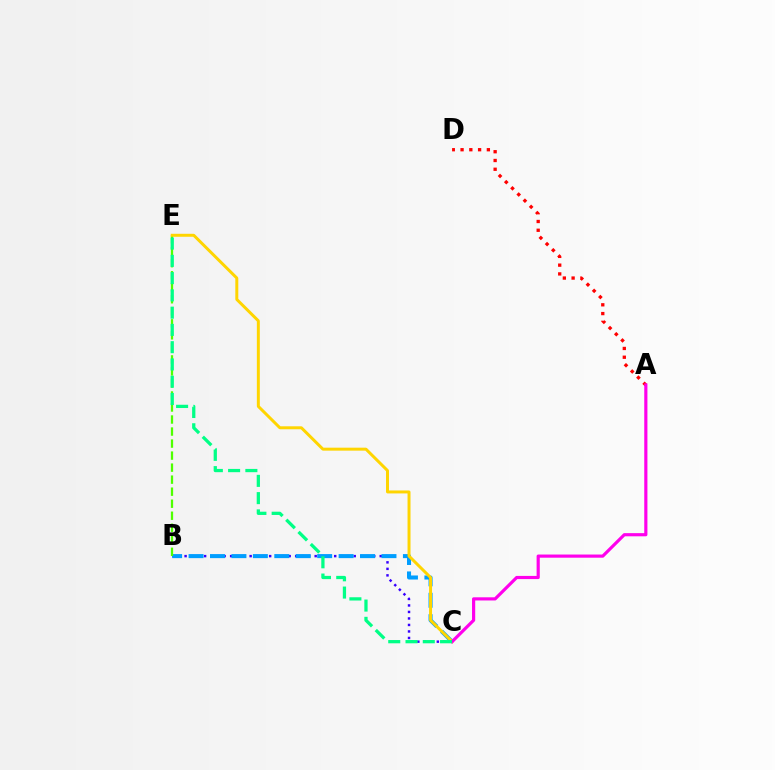{('B', 'C'): [{'color': '#3700ff', 'line_style': 'dotted', 'thickness': 1.77}, {'color': '#009eff', 'line_style': 'dashed', 'thickness': 2.91}], ('B', 'E'): [{'color': '#4fff00', 'line_style': 'dashed', 'thickness': 1.63}], ('A', 'D'): [{'color': '#ff0000', 'line_style': 'dotted', 'thickness': 2.38}], ('C', 'E'): [{'color': '#ffd500', 'line_style': 'solid', 'thickness': 2.14}, {'color': '#00ff86', 'line_style': 'dashed', 'thickness': 2.35}], ('A', 'C'): [{'color': '#ff00ed', 'line_style': 'solid', 'thickness': 2.28}]}